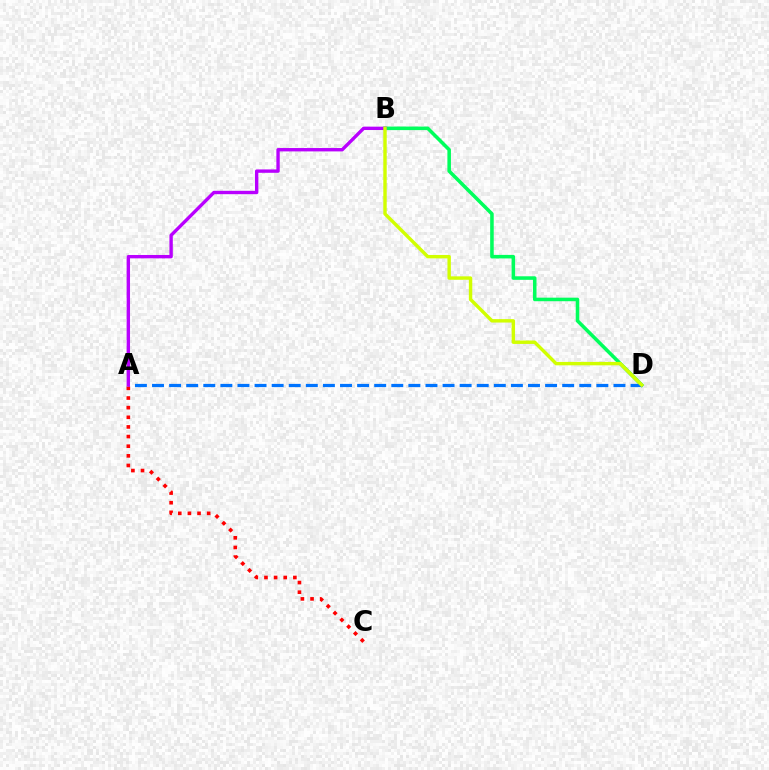{('B', 'D'): [{'color': '#00ff5c', 'line_style': 'solid', 'thickness': 2.55}, {'color': '#d1ff00', 'line_style': 'solid', 'thickness': 2.46}], ('A', 'D'): [{'color': '#0074ff', 'line_style': 'dashed', 'thickness': 2.32}], ('A', 'C'): [{'color': '#ff0000', 'line_style': 'dotted', 'thickness': 2.62}], ('A', 'B'): [{'color': '#b900ff', 'line_style': 'solid', 'thickness': 2.43}]}